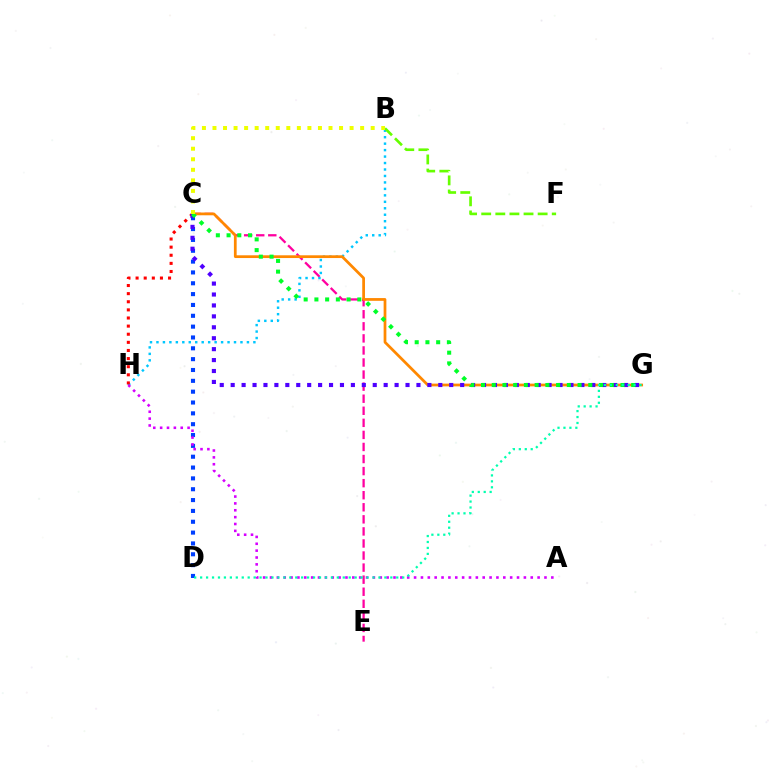{('C', 'D'): [{'color': '#003fff', 'line_style': 'dotted', 'thickness': 2.95}], ('C', 'E'): [{'color': '#ff00a0', 'line_style': 'dashed', 'thickness': 1.64}], ('B', 'H'): [{'color': '#00c7ff', 'line_style': 'dotted', 'thickness': 1.76}], ('C', 'H'): [{'color': '#ff0000', 'line_style': 'dotted', 'thickness': 2.21}], ('C', 'G'): [{'color': '#ff8800', 'line_style': 'solid', 'thickness': 1.98}, {'color': '#4f00ff', 'line_style': 'dotted', 'thickness': 2.97}, {'color': '#00ff27', 'line_style': 'dotted', 'thickness': 2.91}], ('B', 'F'): [{'color': '#66ff00', 'line_style': 'dashed', 'thickness': 1.92}], ('A', 'H'): [{'color': '#d600ff', 'line_style': 'dotted', 'thickness': 1.86}], ('D', 'G'): [{'color': '#00ffaf', 'line_style': 'dotted', 'thickness': 1.61}], ('B', 'C'): [{'color': '#eeff00', 'line_style': 'dotted', 'thickness': 2.87}]}